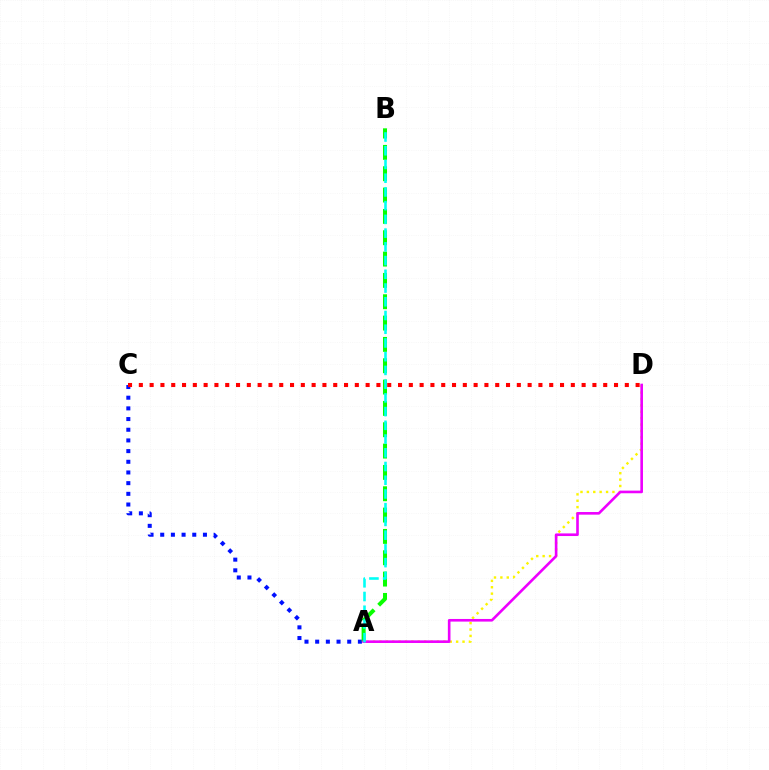{('A', 'C'): [{'color': '#0010ff', 'line_style': 'dotted', 'thickness': 2.9}], ('A', 'B'): [{'color': '#08ff00', 'line_style': 'dashed', 'thickness': 2.9}, {'color': '#00fff6', 'line_style': 'dashed', 'thickness': 1.87}], ('A', 'D'): [{'color': '#fcf500', 'line_style': 'dotted', 'thickness': 1.74}, {'color': '#ee00ff', 'line_style': 'solid', 'thickness': 1.89}], ('C', 'D'): [{'color': '#ff0000', 'line_style': 'dotted', 'thickness': 2.93}]}